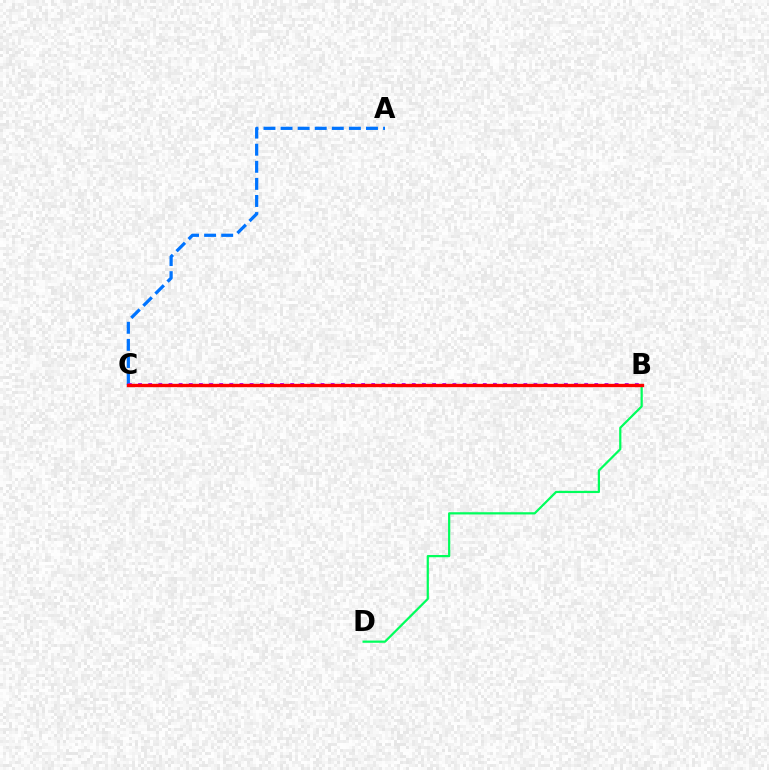{('B', 'C'): [{'color': '#d1ff00', 'line_style': 'solid', 'thickness': 2.11}, {'color': '#b900ff', 'line_style': 'dotted', 'thickness': 2.75}, {'color': '#ff0000', 'line_style': 'solid', 'thickness': 2.42}], ('A', 'C'): [{'color': '#0074ff', 'line_style': 'dashed', 'thickness': 2.32}], ('B', 'D'): [{'color': '#00ff5c', 'line_style': 'solid', 'thickness': 1.6}]}